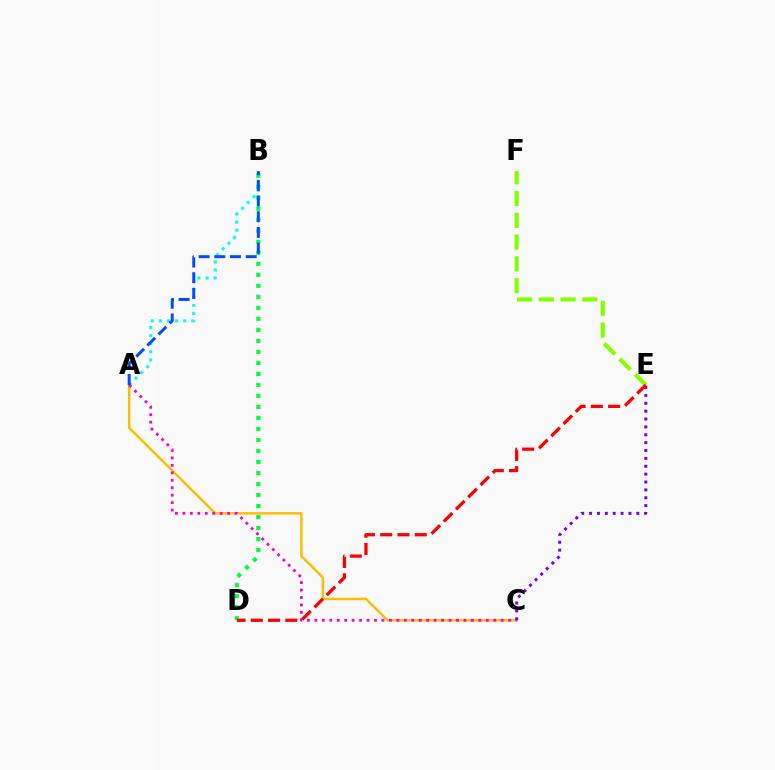{('E', 'F'): [{'color': '#84ff00', 'line_style': 'dashed', 'thickness': 2.96}], ('A', 'B'): [{'color': '#00fff6', 'line_style': 'dotted', 'thickness': 2.21}, {'color': '#004bff', 'line_style': 'dashed', 'thickness': 2.13}], ('A', 'C'): [{'color': '#ffbd00', 'line_style': 'solid', 'thickness': 1.78}, {'color': '#ff00cf', 'line_style': 'dotted', 'thickness': 2.02}], ('B', 'D'): [{'color': '#00ff39', 'line_style': 'dotted', 'thickness': 2.99}], ('C', 'E'): [{'color': '#7200ff', 'line_style': 'dotted', 'thickness': 2.14}], ('D', 'E'): [{'color': '#ff0000', 'line_style': 'dashed', 'thickness': 2.34}]}